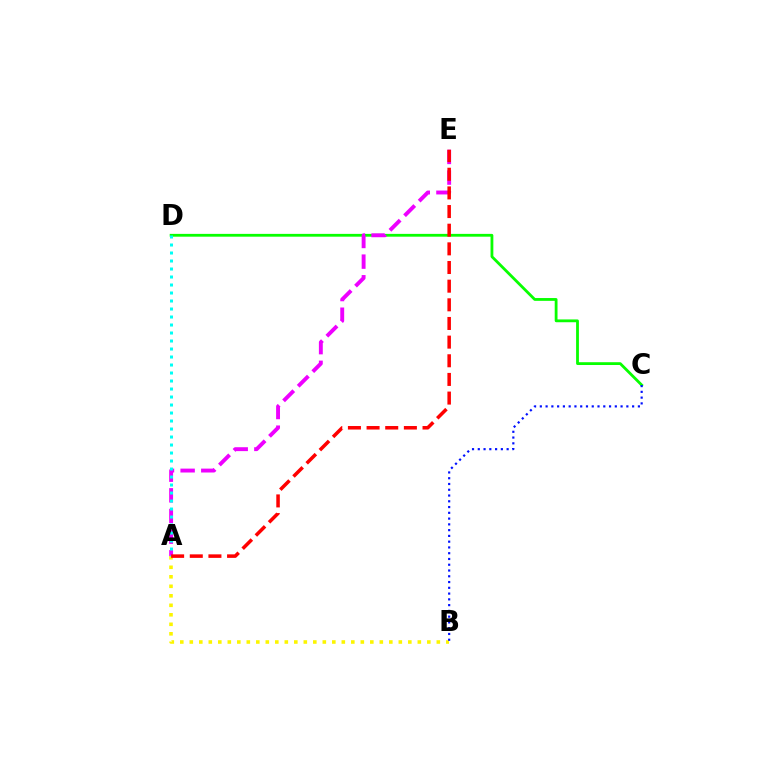{('C', 'D'): [{'color': '#08ff00', 'line_style': 'solid', 'thickness': 2.02}], ('A', 'E'): [{'color': '#ee00ff', 'line_style': 'dashed', 'thickness': 2.81}, {'color': '#ff0000', 'line_style': 'dashed', 'thickness': 2.53}], ('A', 'B'): [{'color': '#fcf500', 'line_style': 'dotted', 'thickness': 2.58}], ('B', 'C'): [{'color': '#0010ff', 'line_style': 'dotted', 'thickness': 1.57}], ('A', 'D'): [{'color': '#00fff6', 'line_style': 'dotted', 'thickness': 2.17}]}